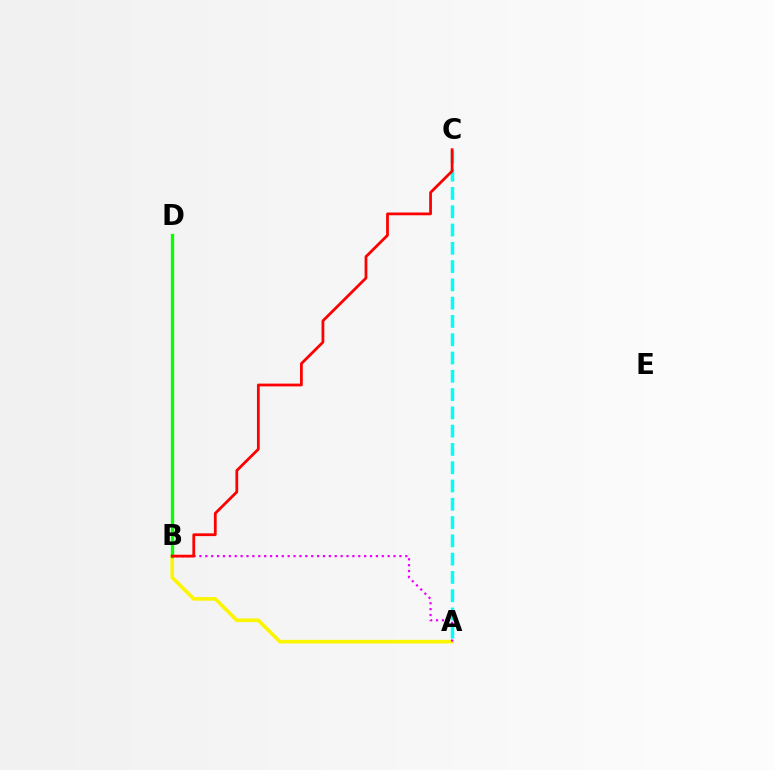{('A', 'B'): [{'color': '#fcf500', 'line_style': 'solid', 'thickness': 2.61}, {'color': '#ee00ff', 'line_style': 'dotted', 'thickness': 1.6}], ('B', 'D'): [{'color': '#0010ff', 'line_style': 'solid', 'thickness': 1.81}, {'color': '#08ff00', 'line_style': 'solid', 'thickness': 2.39}], ('A', 'C'): [{'color': '#00fff6', 'line_style': 'dashed', 'thickness': 2.48}], ('B', 'C'): [{'color': '#ff0000', 'line_style': 'solid', 'thickness': 1.99}]}